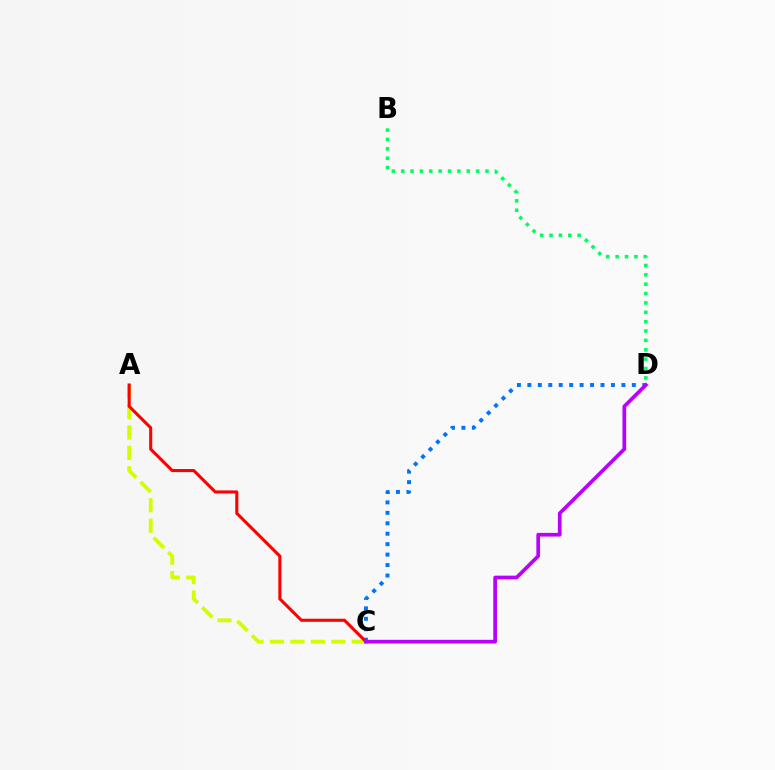{('C', 'D'): [{'color': '#0074ff', 'line_style': 'dotted', 'thickness': 2.84}, {'color': '#b900ff', 'line_style': 'solid', 'thickness': 2.65}], ('B', 'D'): [{'color': '#00ff5c', 'line_style': 'dotted', 'thickness': 2.55}], ('A', 'C'): [{'color': '#d1ff00', 'line_style': 'dashed', 'thickness': 2.78}, {'color': '#ff0000', 'line_style': 'solid', 'thickness': 2.22}]}